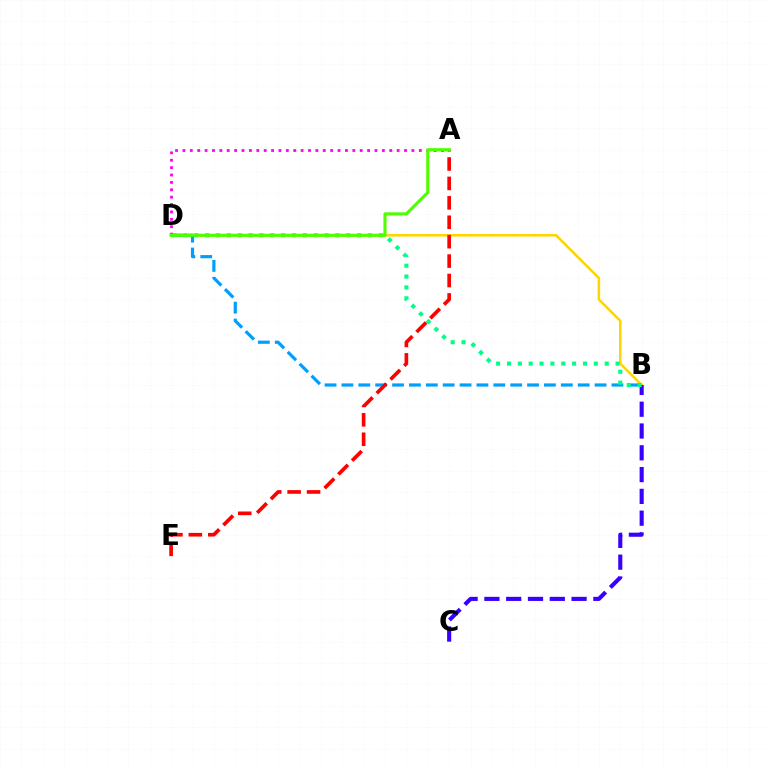{('B', 'D'): [{'color': '#ffd500', 'line_style': 'solid', 'thickness': 1.83}, {'color': '#009eff', 'line_style': 'dashed', 'thickness': 2.29}, {'color': '#00ff86', 'line_style': 'dotted', 'thickness': 2.95}], ('A', 'D'): [{'color': '#ff00ed', 'line_style': 'dotted', 'thickness': 2.01}, {'color': '#4fff00', 'line_style': 'solid', 'thickness': 2.26}], ('B', 'C'): [{'color': '#3700ff', 'line_style': 'dashed', 'thickness': 2.96}], ('A', 'E'): [{'color': '#ff0000', 'line_style': 'dashed', 'thickness': 2.64}]}